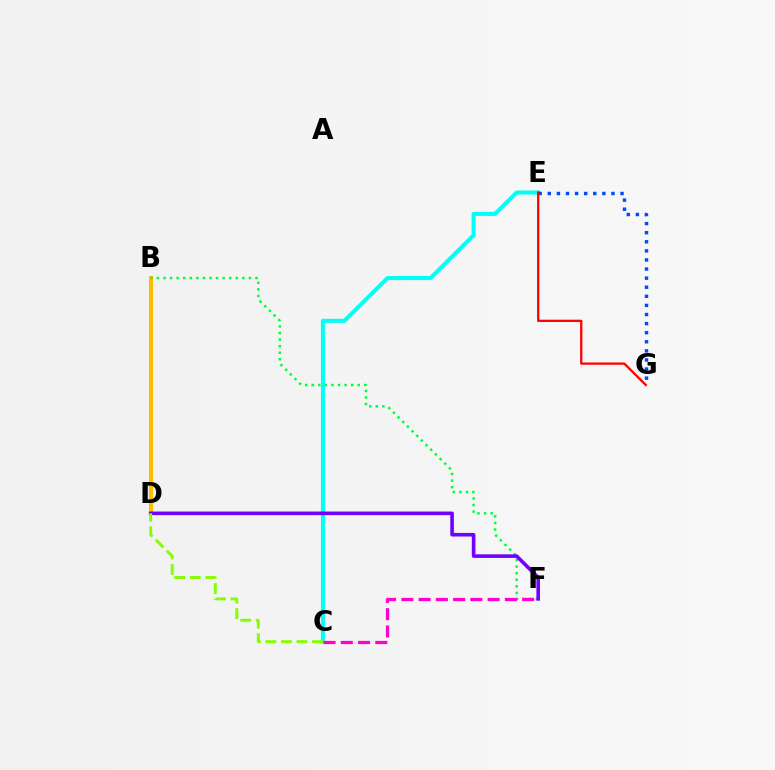{('C', 'E'): [{'color': '#00fff6', 'line_style': 'solid', 'thickness': 2.92}], ('B', 'D'): [{'color': '#ffbd00', 'line_style': 'solid', 'thickness': 2.93}], ('E', 'G'): [{'color': '#004bff', 'line_style': 'dotted', 'thickness': 2.47}, {'color': '#ff0000', 'line_style': 'solid', 'thickness': 1.63}], ('B', 'F'): [{'color': '#00ff39', 'line_style': 'dotted', 'thickness': 1.79}], ('D', 'F'): [{'color': '#7200ff', 'line_style': 'solid', 'thickness': 2.59}], ('C', 'D'): [{'color': '#84ff00', 'line_style': 'dashed', 'thickness': 2.11}], ('C', 'F'): [{'color': '#ff00cf', 'line_style': 'dashed', 'thickness': 2.34}]}